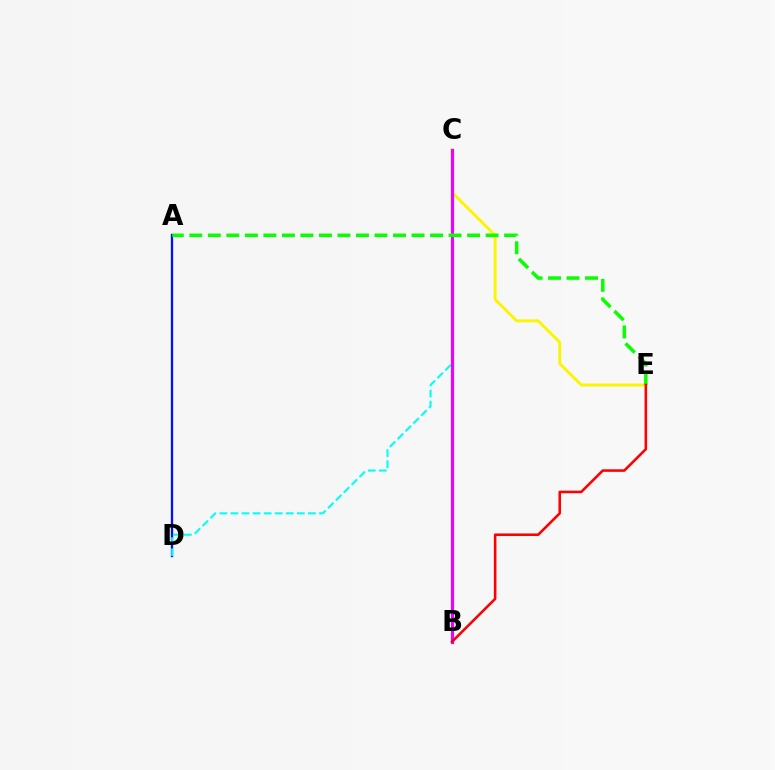{('C', 'E'): [{'color': '#fcf500', 'line_style': 'solid', 'thickness': 2.11}], ('A', 'D'): [{'color': '#0010ff', 'line_style': 'solid', 'thickness': 1.67}], ('C', 'D'): [{'color': '#00fff6', 'line_style': 'dashed', 'thickness': 1.5}], ('B', 'C'): [{'color': '#ee00ff', 'line_style': 'solid', 'thickness': 2.27}], ('A', 'E'): [{'color': '#08ff00', 'line_style': 'dashed', 'thickness': 2.52}], ('B', 'E'): [{'color': '#ff0000', 'line_style': 'solid', 'thickness': 1.85}]}